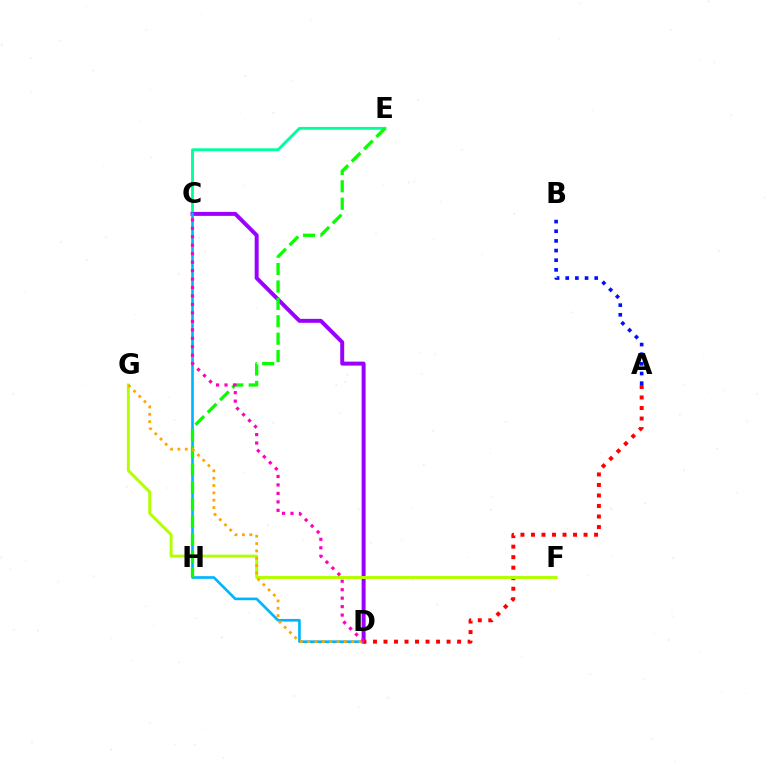{('C', 'E'): [{'color': '#00ff9d', 'line_style': 'solid', 'thickness': 2.06}], ('A', 'B'): [{'color': '#0010ff', 'line_style': 'dotted', 'thickness': 2.62}], ('C', 'D'): [{'color': '#9b00ff', 'line_style': 'solid', 'thickness': 2.85}, {'color': '#00b5ff', 'line_style': 'solid', 'thickness': 1.92}, {'color': '#ff00bd', 'line_style': 'dotted', 'thickness': 2.3}], ('A', 'D'): [{'color': '#ff0000', 'line_style': 'dotted', 'thickness': 2.86}], ('F', 'G'): [{'color': '#b3ff00', 'line_style': 'solid', 'thickness': 2.14}], ('E', 'H'): [{'color': '#08ff00', 'line_style': 'dashed', 'thickness': 2.36}], ('D', 'G'): [{'color': '#ffa500', 'line_style': 'dotted', 'thickness': 2.0}]}